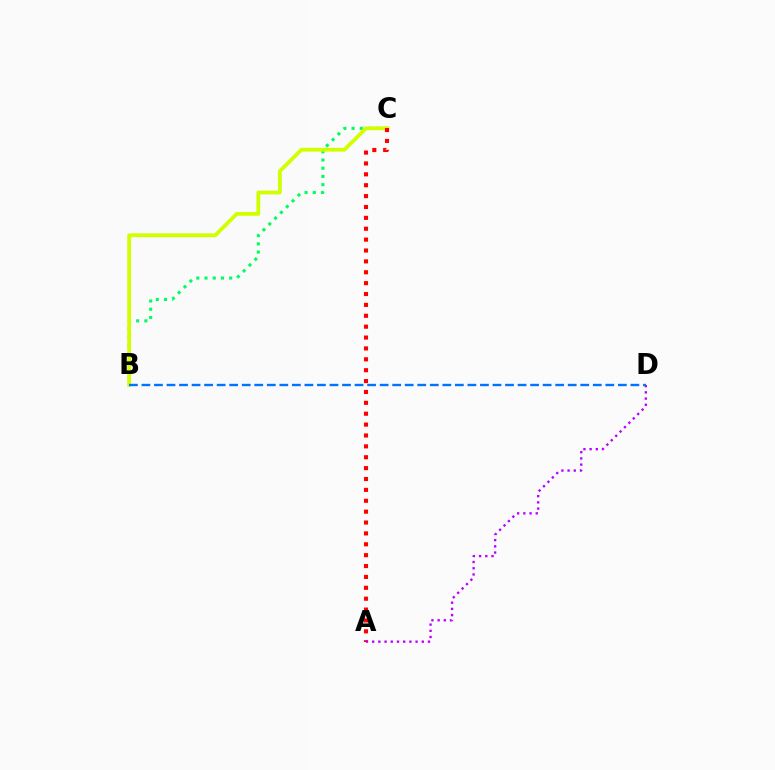{('B', 'C'): [{'color': '#00ff5c', 'line_style': 'dotted', 'thickness': 2.23}, {'color': '#d1ff00', 'line_style': 'solid', 'thickness': 2.76}], ('A', 'C'): [{'color': '#ff0000', 'line_style': 'dotted', 'thickness': 2.96}], ('A', 'D'): [{'color': '#b900ff', 'line_style': 'dotted', 'thickness': 1.69}], ('B', 'D'): [{'color': '#0074ff', 'line_style': 'dashed', 'thickness': 1.7}]}